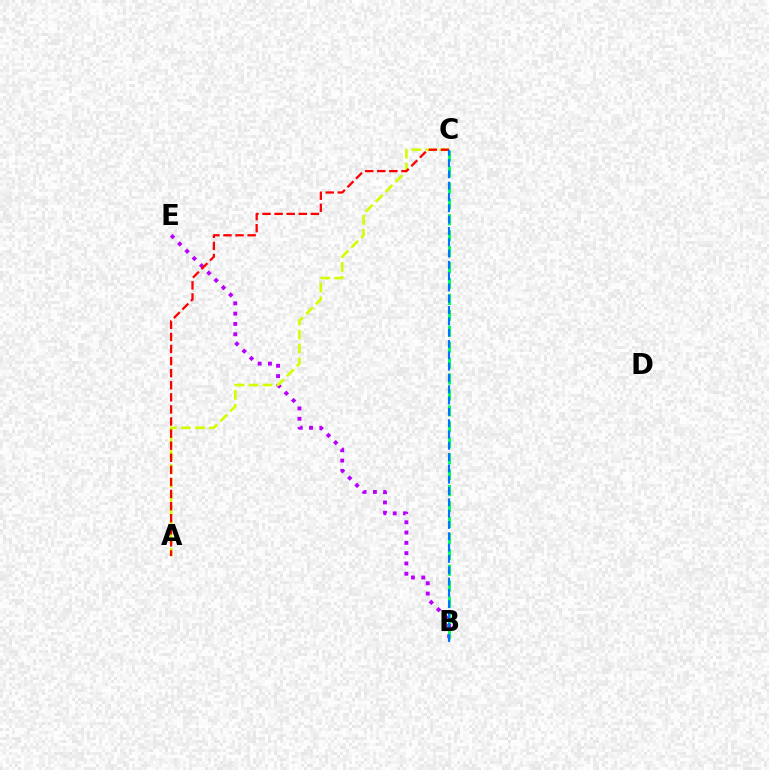{('B', 'E'): [{'color': '#b900ff', 'line_style': 'dotted', 'thickness': 2.8}], ('A', 'C'): [{'color': '#d1ff00', 'line_style': 'dashed', 'thickness': 1.9}, {'color': '#ff0000', 'line_style': 'dashed', 'thickness': 1.64}], ('B', 'C'): [{'color': '#00ff5c', 'line_style': 'dashed', 'thickness': 2.16}, {'color': '#0074ff', 'line_style': 'dashed', 'thickness': 1.54}]}